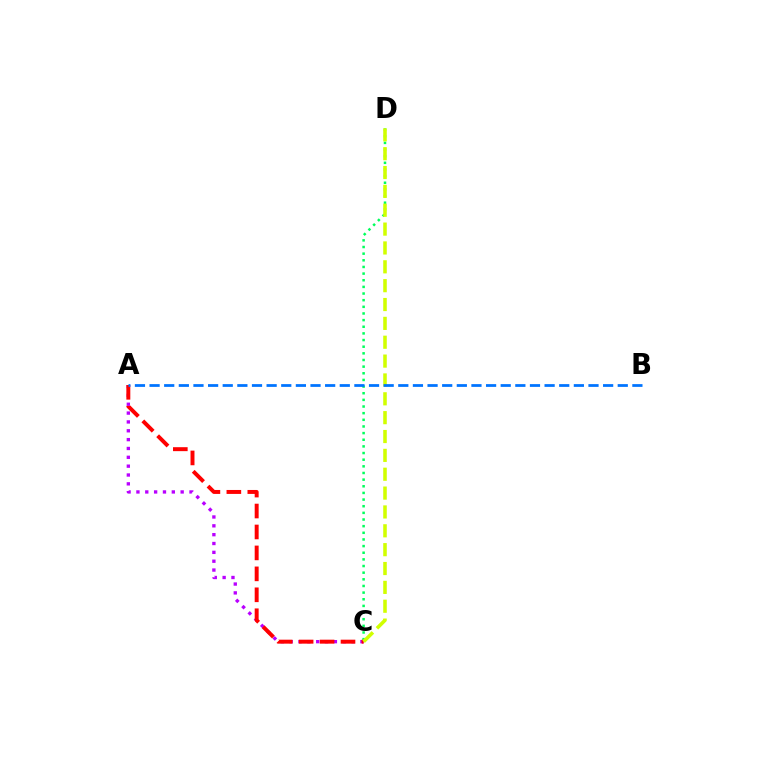{('A', 'C'): [{'color': '#b900ff', 'line_style': 'dotted', 'thickness': 2.4}, {'color': '#ff0000', 'line_style': 'dashed', 'thickness': 2.85}], ('C', 'D'): [{'color': '#00ff5c', 'line_style': 'dotted', 'thickness': 1.81}, {'color': '#d1ff00', 'line_style': 'dashed', 'thickness': 2.56}], ('A', 'B'): [{'color': '#0074ff', 'line_style': 'dashed', 'thickness': 1.99}]}